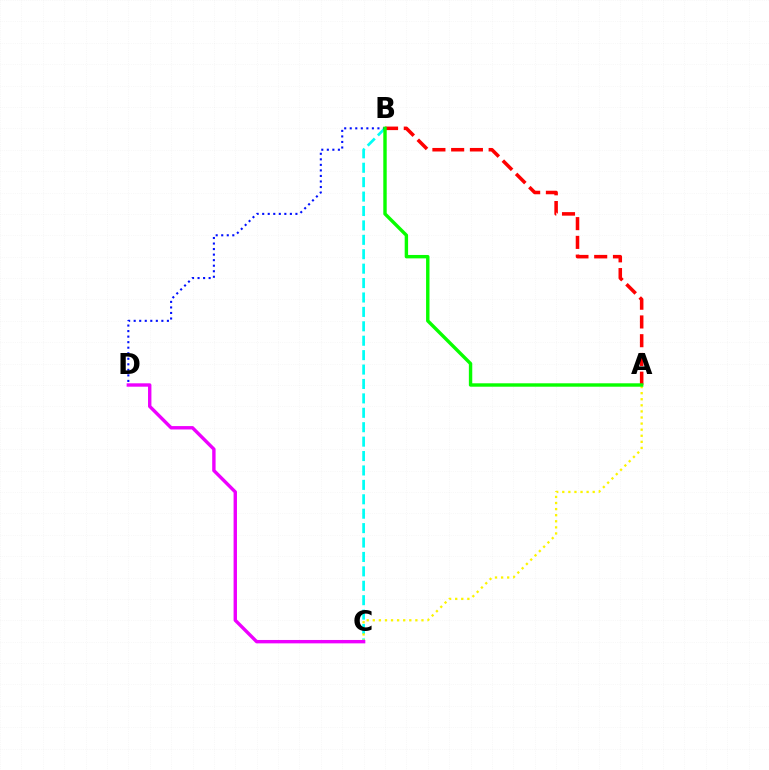{('B', 'C'): [{'color': '#00fff6', 'line_style': 'dashed', 'thickness': 1.96}], ('B', 'D'): [{'color': '#0010ff', 'line_style': 'dotted', 'thickness': 1.5}], ('A', 'C'): [{'color': '#fcf500', 'line_style': 'dotted', 'thickness': 1.65}], ('C', 'D'): [{'color': '#ee00ff', 'line_style': 'solid', 'thickness': 2.44}], ('A', 'B'): [{'color': '#ff0000', 'line_style': 'dashed', 'thickness': 2.55}, {'color': '#08ff00', 'line_style': 'solid', 'thickness': 2.46}]}